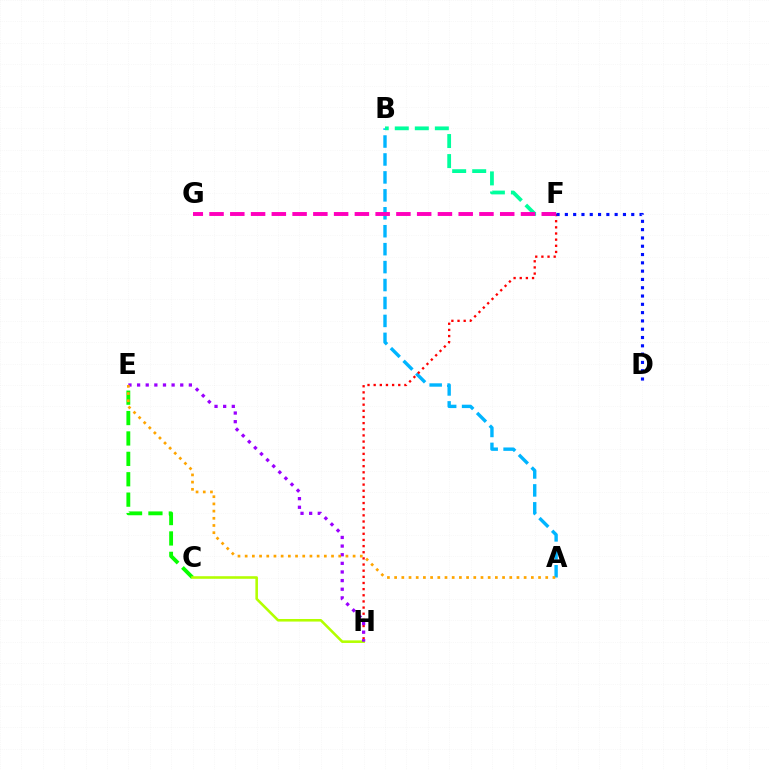{('A', 'B'): [{'color': '#00b5ff', 'line_style': 'dashed', 'thickness': 2.44}], ('C', 'E'): [{'color': '#08ff00', 'line_style': 'dashed', 'thickness': 2.77}], ('F', 'H'): [{'color': '#ff0000', 'line_style': 'dotted', 'thickness': 1.67}], ('C', 'H'): [{'color': '#b3ff00', 'line_style': 'solid', 'thickness': 1.86}], ('B', 'F'): [{'color': '#00ff9d', 'line_style': 'dashed', 'thickness': 2.72}], ('D', 'F'): [{'color': '#0010ff', 'line_style': 'dotted', 'thickness': 2.25}], ('E', 'H'): [{'color': '#9b00ff', 'line_style': 'dotted', 'thickness': 2.34}], ('F', 'G'): [{'color': '#ff00bd', 'line_style': 'dashed', 'thickness': 2.82}], ('A', 'E'): [{'color': '#ffa500', 'line_style': 'dotted', 'thickness': 1.96}]}